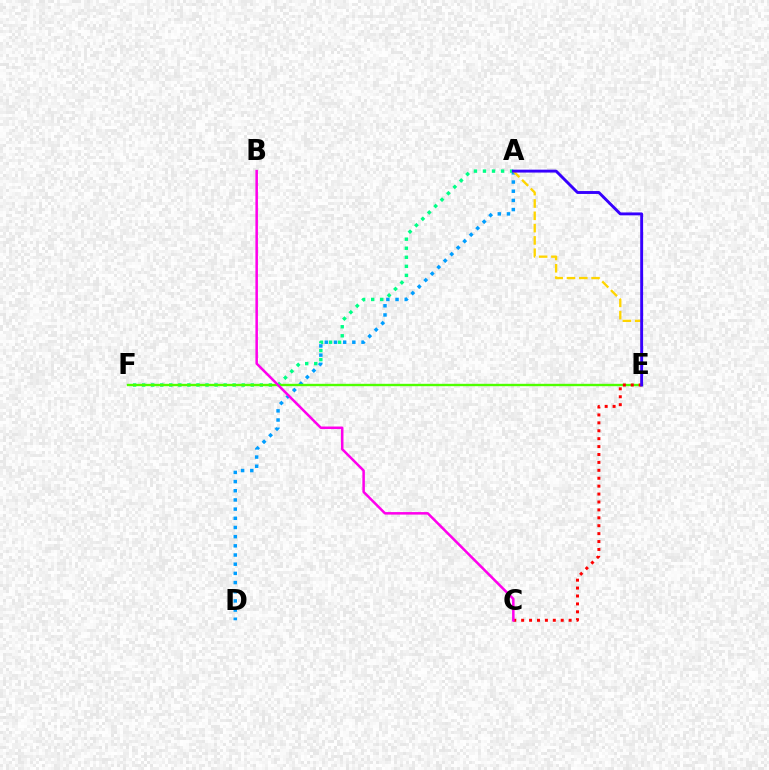{('A', 'D'): [{'color': '#009eff', 'line_style': 'dotted', 'thickness': 2.49}], ('A', 'F'): [{'color': '#00ff86', 'line_style': 'dotted', 'thickness': 2.46}], ('E', 'F'): [{'color': '#4fff00', 'line_style': 'solid', 'thickness': 1.71}], ('A', 'E'): [{'color': '#ffd500', 'line_style': 'dashed', 'thickness': 1.67}, {'color': '#3700ff', 'line_style': 'solid', 'thickness': 2.09}], ('C', 'E'): [{'color': '#ff0000', 'line_style': 'dotted', 'thickness': 2.15}], ('B', 'C'): [{'color': '#ff00ed', 'line_style': 'solid', 'thickness': 1.81}]}